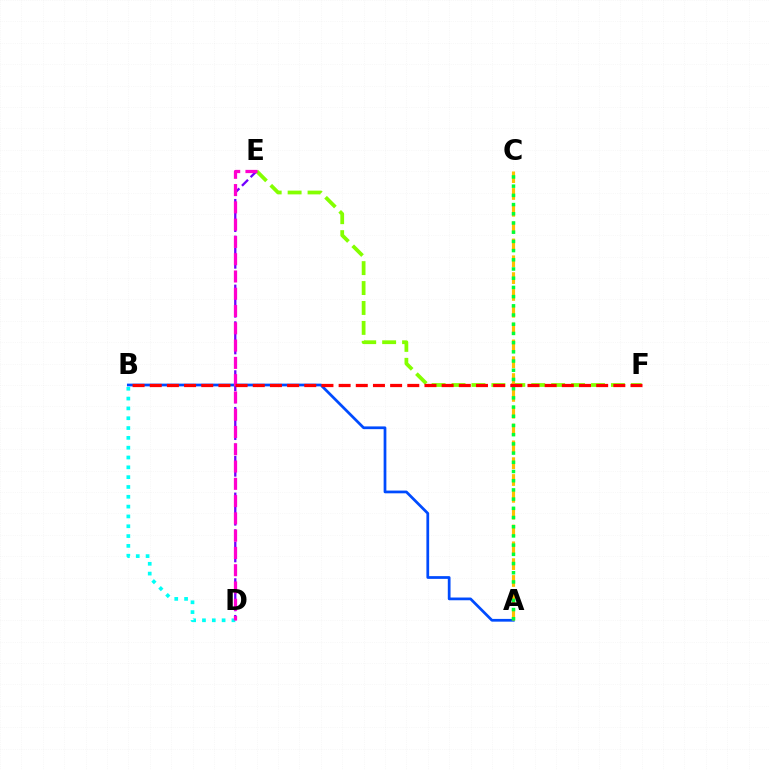{('A', 'B'): [{'color': '#004bff', 'line_style': 'solid', 'thickness': 1.97}], ('E', 'F'): [{'color': '#84ff00', 'line_style': 'dashed', 'thickness': 2.71}], ('A', 'C'): [{'color': '#ffbd00', 'line_style': 'dashed', 'thickness': 2.29}, {'color': '#00ff39', 'line_style': 'dotted', 'thickness': 2.5}], ('D', 'E'): [{'color': '#7200ff', 'line_style': 'dashed', 'thickness': 1.66}, {'color': '#ff00cf', 'line_style': 'dashed', 'thickness': 2.35}], ('B', 'D'): [{'color': '#00fff6', 'line_style': 'dotted', 'thickness': 2.67}], ('B', 'F'): [{'color': '#ff0000', 'line_style': 'dashed', 'thickness': 2.33}]}